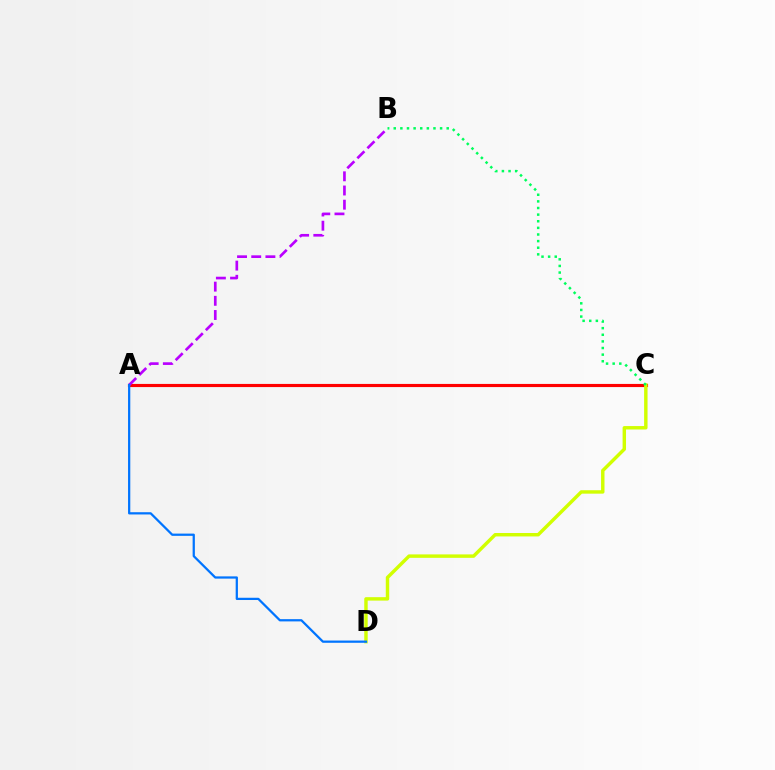{('A', 'C'): [{'color': '#ff0000', 'line_style': 'solid', 'thickness': 2.26}], ('C', 'D'): [{'color': '#d1ff00', 'line_style': 'solid', 'thickness': 2.47}], ('B', 'C'): [{'color': '#00ff5c', 'line_style': 'dotted', 'thickness': 1.8}], ('A', 'B'): [{'color': '#b900ff', 'line_style': 'dashed', 'thickness': 1.93}], ('A', 'D'): [{'color': '#0074ff', 'line_style': 'solid', 'thickness': 1.62}]}